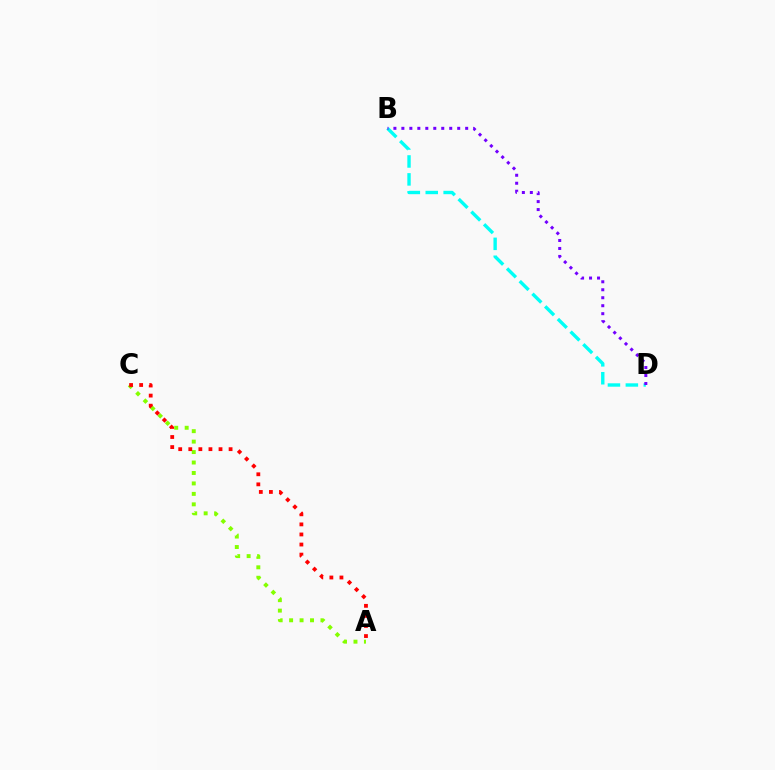{('A', 'C'): [{'color': '#84ff00', 'line_style': 'dotted', 'thickness': 2.84}, {'color': '#ff0000', 'line_style': 'dotted', 'thickness': 2.74}], ('B', 'D'): [{'color': '#00fff6', 'line_style': 'dashed', 'thickness': 2.43}, {'color': '#7200ff', 'line_style': 'dotted', 'thickness': 2.17}]}